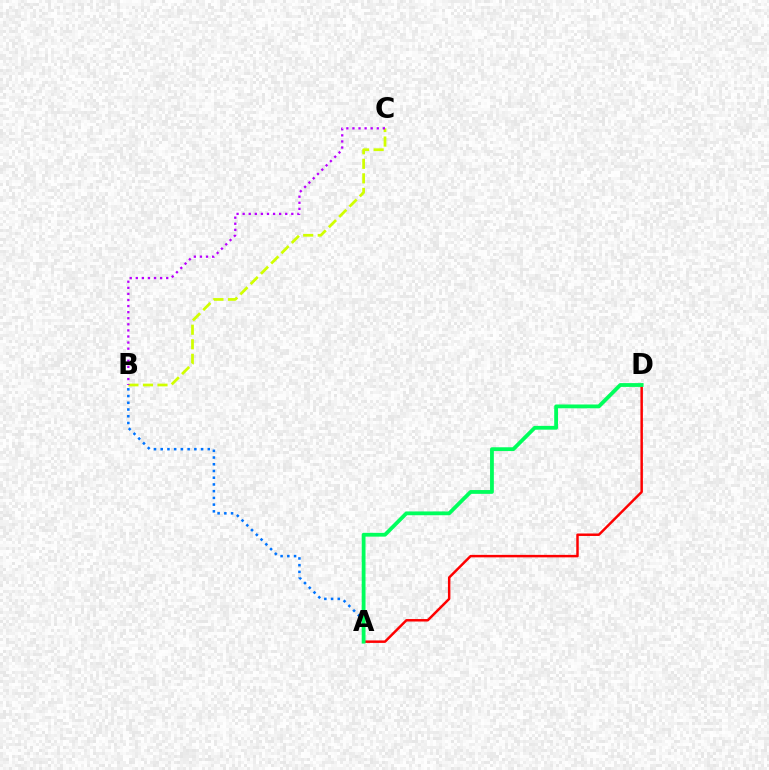{('B', 'C'): [{'color': '#d1ff00', 'line_style': 'dashed', 'thickness': 1.98}, {'color': '#b900ff', 'line_style': 'dotted', 'thickness': 1.65}], ('A', 'B'): [{'color': '#0074ff', 'line_style': 'dotted', 'thickness': 1.83}], ('A', 'D'): [{'color': '#ff0000', 'line_style': 'solid', 'thickness': 1.78}, {'color': '#00ff5c', 'line_style': 'solid', 'thickness': 2.74}]}